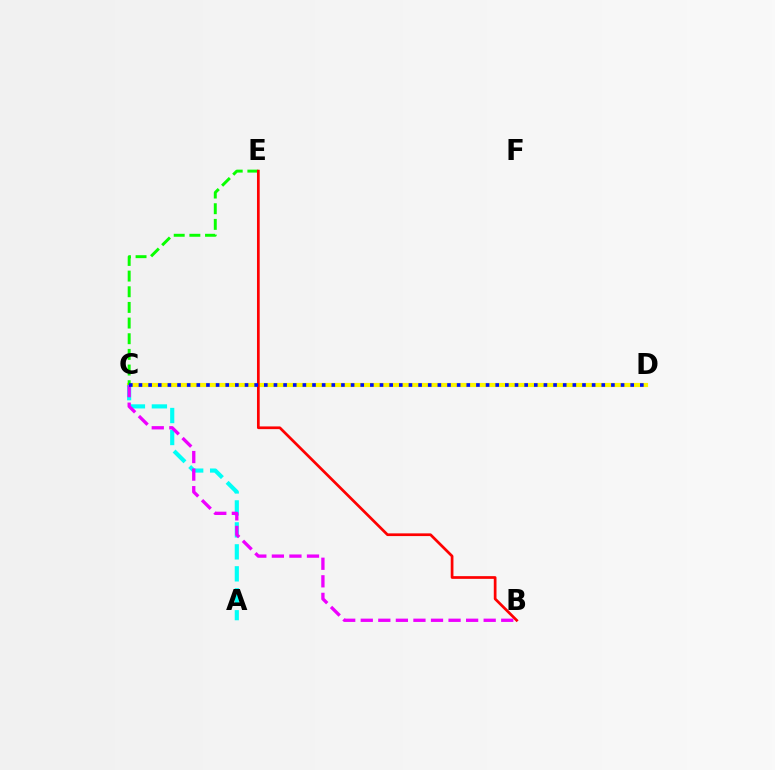{('C', 'D'): [{'color': '#fcf500', 'line_style': 'solid', 'thickness': 2.99}, {'color': '#0010ff', 'line_style': 'dotted', 'thickness': 2.62}], ('A', 'C'): [{'color': '#00fff6', 'line_style': 'dashed', 'thickness': 2.98}], ('B', 'C'): [{'color': '#ee00ff', 'line_style': 'dashed', 'thickness': 2.39}], ('C', 'E'): [{'color': '#08ff00', 'line_style': 'dashed', 'thickness': 2.13}], ('B', 'E'): [{'color': '#ff0000', 'line_style': 'solid', 'thickness': 1.95}]}